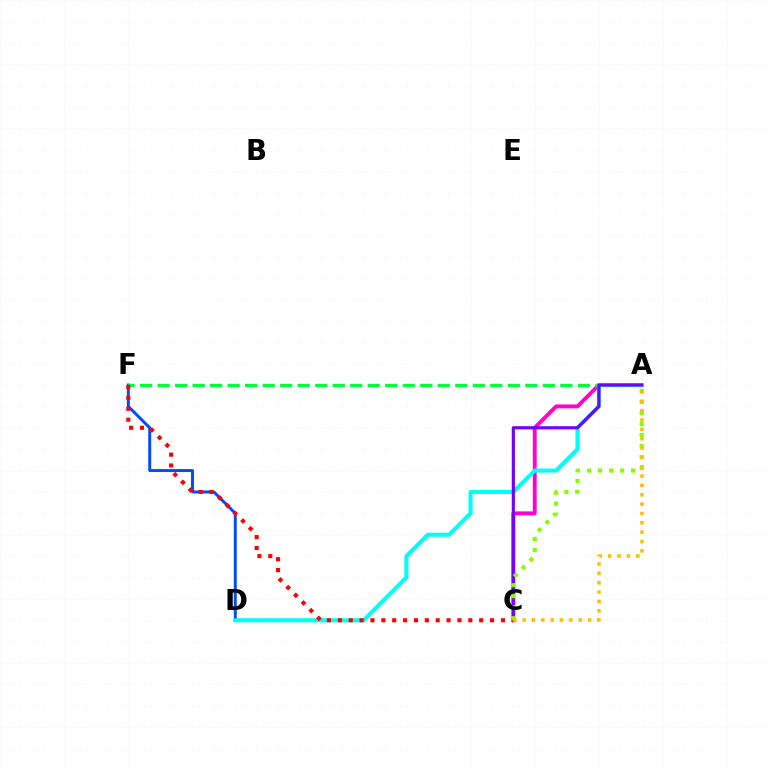{('D', 'F'): [{'color': '#004bff', 'line_style': 'solid', 'thickness': 2.12}], ('A', 'C'): [{'color': '#ff00cf', 'line_style': 'solid', 'thickness': 2.79}, {'color': '#7200ff', 'line_style': 'solid', 'thickness': 2.26}, {'color': '#84ff00', 'line_style': 'dotted', 'thickness': 2.99}, {'color': '#ffbd00', 'line_style': 'dotted', 'thickness': 2.54}], ('A', 'F'): [{'color': '#00ff39', 'line_style': 'dashed', 'thickness': 2.38}], ('A', 'D'): [{'color': '#00fff6', 'line_style': 'solid', 'thickness': 2.93}], ('C', 'F'): [{'color': '#ff0000', 'line_style': 'dotted', 'thickness': 2.95}]}